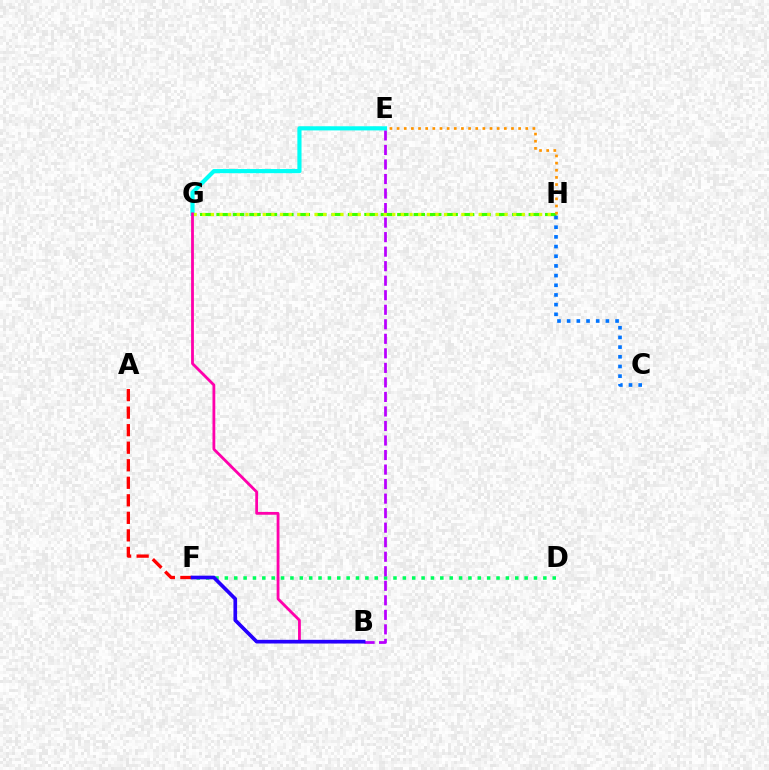{('G', 'H'): [{'color': '#3dff00', 'line_style': 'dashed', 'thickness': 2.23}, {'color': '#d1ff00', 'line_style': 'dotted', 'thickness': 2.35}], ('D', 'F'): [{'color': '#00ff5c', 'line_style': 'dotted', 'thickness': 2.55}], ('B', 'E'): [{'color': '#b900ff', 'line_style': 'dashed', 'thickness': 1.97}], ('E', 'H'): [{'color': '#ff9400', 'line_style': 'dotted', 'thickness': 1.94}], ('E', 'G'): [{'color': '#00fff6', 'line_style': 'solid', 'thickness': 2.99}], ('B', 'G'): [{'color': '#ff00ac', 'line_style': 'solid', 'thickness': 2.02}], ('C', 'H'): [{'color': '#0074ff', 'line_style': 'dotted', 'thickness': 2.63}], ('A', 'F'): [{'color': '#ff0000', 'line_style': 'dashed', 'thickness': 2.38}], ('B', 'F'): [{'color': '#2500ff', 'line_style': 'solid', 'thickness': 2.65}]}